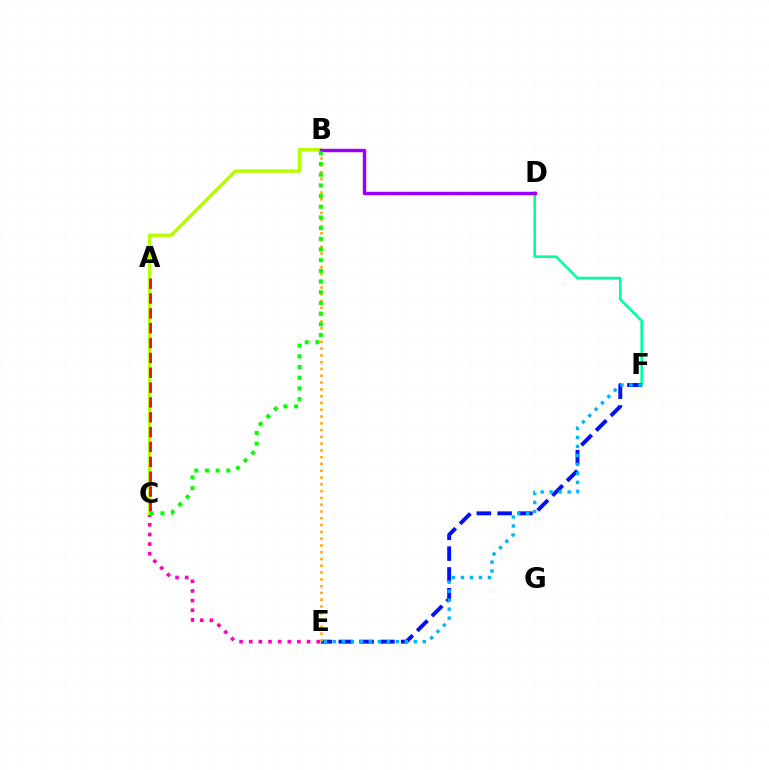{('C', 'E'): [{'color': '#ff00bd', 'line_style': 'dotted', 'thickness': 2.62}], ('D', 'F'): [{'color': '#00ff9d', 'line_style': 'solid', 'thickness': 1.86}], ('E', 'F'): [{'color': '#0010ff', 'line_style': 'dashed', 'thickness': 2.83}, {'color': '#00b5ff', 'line_style': 'dotted', 'thickness': 2.44}], ('B', 'E'): [{'color': '#ffa500', 'line_style': 'dotted', 'thickness': 1.84}], ('B', 'C'): [{'color': '#b3ff00', 'line_style': 'solid', 'thickness': 2.45}, {'color': '#08ff00', 'line_style': 'dotted', 'thickness': 2.9}], ('B', 'D'): [{'color': '#9b00ff', 'line_style': 'solid', 'thickness': 2.47}], ('A', 'C'): [{'color': '#ff0000', 'line_style': 'dashed', 'thickness': 2.02}]}